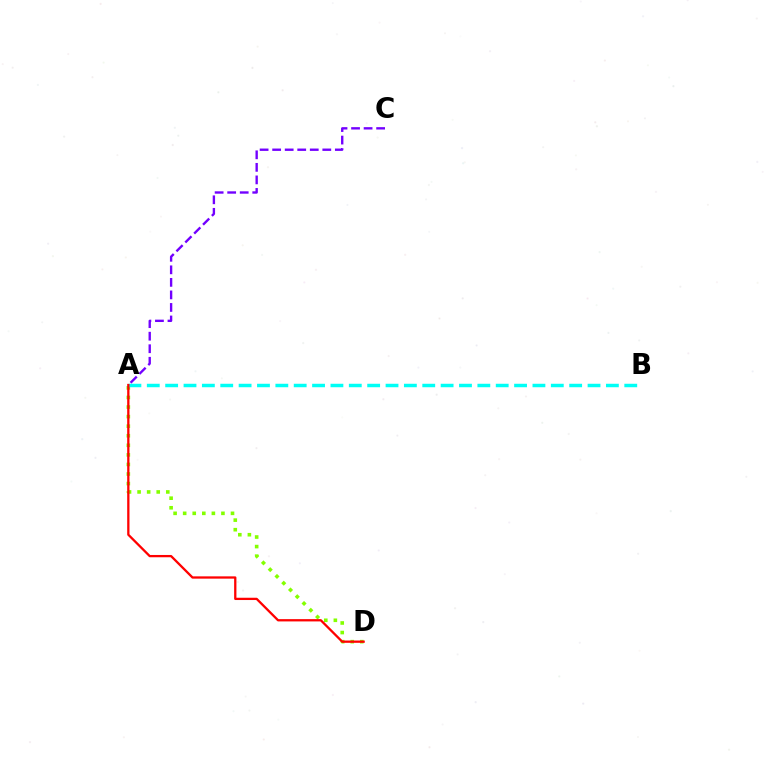{('A', 'D'): [{'color': '#84ff00', 'line_style': 'dotted', 'thickness': 2.6}, {'color': '#ff0000', 'line_style': 'solid', 'thickness': 1.65}], ('A', 'B'): [{'color': '#00fff6', 'line_style': 'dashed', 'thickness': 2.49}], ('A', 'C'): [{'color': '#7200ff', 'line_style': 'dashed', 'thickness': 1.7}]}